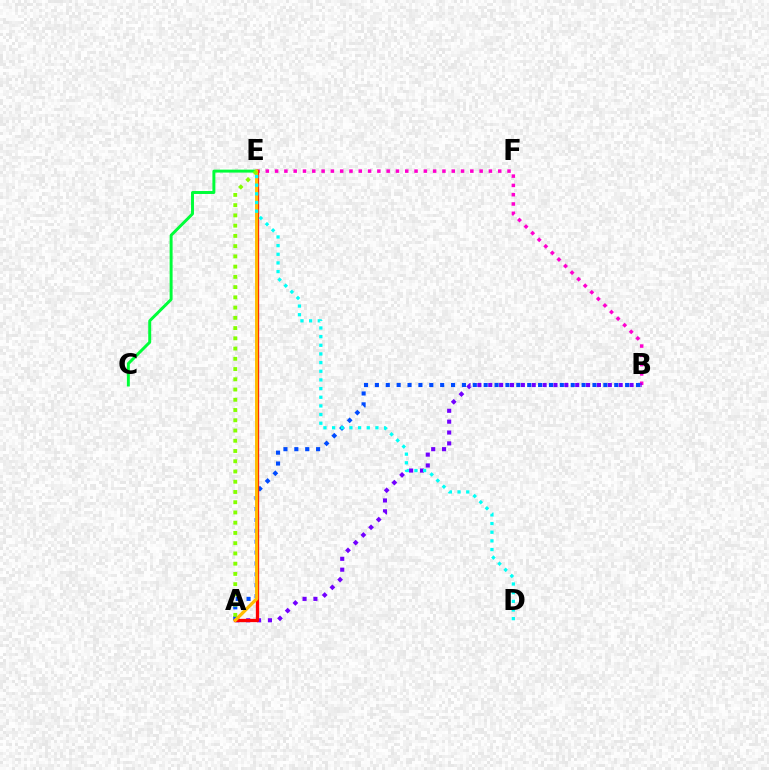{('B', 'E'): [{'color': '#ff00cf', 'line_style': 'dotted', 'thickness': 2.53}], ('A', 'B'): [{'color': '#7200ff', 'line_style': 'dotted', 'thickness': 2.95}, {'color': '#004bff', 'line_style': 'dotted', 'thickness': 2.96}], ('C', 'E'): [{'color': '#00ff39', 'line_style': 'solid', 'thickness': 2.13}], ('A', 'E'): [{'color': '#ff0000', 'line_style': 'solid', 'thickness': 2.37}, {'color': '#ffbd00', 'line_style': 'solid', 'thickness': 2.33}, {'color': '#84ff00', 'line_style': 'dotted', 'thickness': 2.78}], ('D', 'E'): [{'color': '#00fff6', 'line_style': 'dotted', 'thickness': 2.35}]}